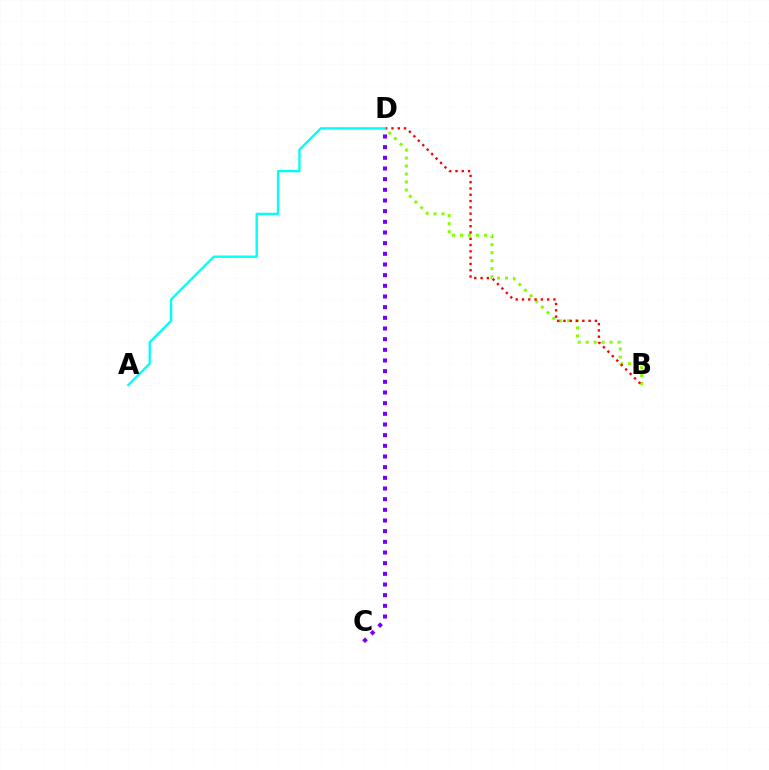{('B', 'D'): [{'color': '#84ff00', 'line_style': 'dotted', 'thickness': 2.17}, {'color': '#ff0000', 'line_style': 'dotted', 'thickness': 1.71}], ('C', 'D'): [{'color': '#7200ff', 'line_style': 'dotted', 'thickness': 2.9}], ('A', 'D'): [{'color': '#00fff6', 'line_style': 'solid', 'thickness': 1.68}]}